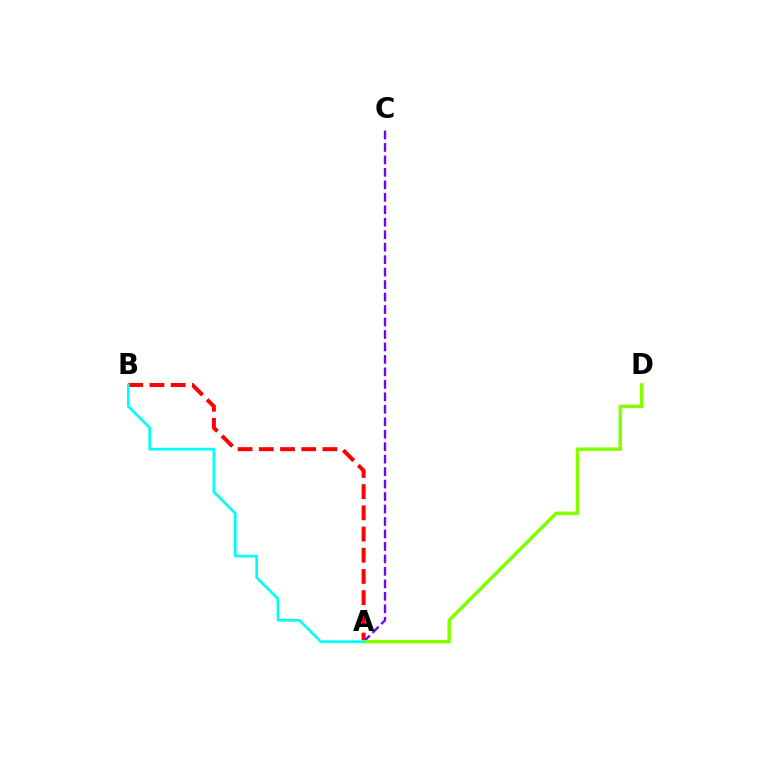{('A', 'B'): [{'color': '#ff0000', 'line_style': 'dashed', 'thickness': 2.88}, {'color': '#00fff6', 'line_style': 'solid', 'thickness': 1.95}], ('A', 'C'): [{'color': '#7200ff', 'line_style': 'dashed', 'thickness': 1.69}], ('A', 'D'): [{'color': '#84ff00', 'line_style': 'solid', 'thickness': 2.53}]}